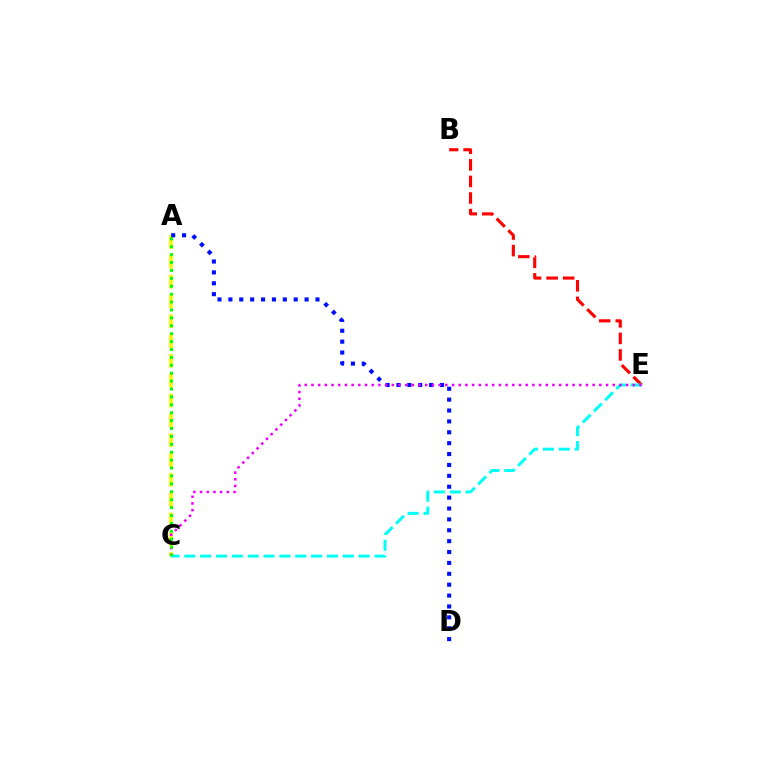{('A', 'C'): [{'color': '#fcf500', 'line_style': 'dashed', 'thickness': 2.69}, {'color': '#08ff00', 'line_style': 'dotted', 'thickness': 2.15}], ('B', 'E'): [{'color': '#ff0000', 'line_style': 'dashed', 'thickness': 2.25}], ('C', 'E'): [{'color': '#00fff6', 'line_style': 'dashed', 'thickness': 2.15}, {'color': '#ee00ff', 'line_style': 'dotted', 'thickness': 1.82}], ('A', 'D'): [{'color': '#0010ff', 'line_style': 'dotted', 'thickness': 2.96}]}